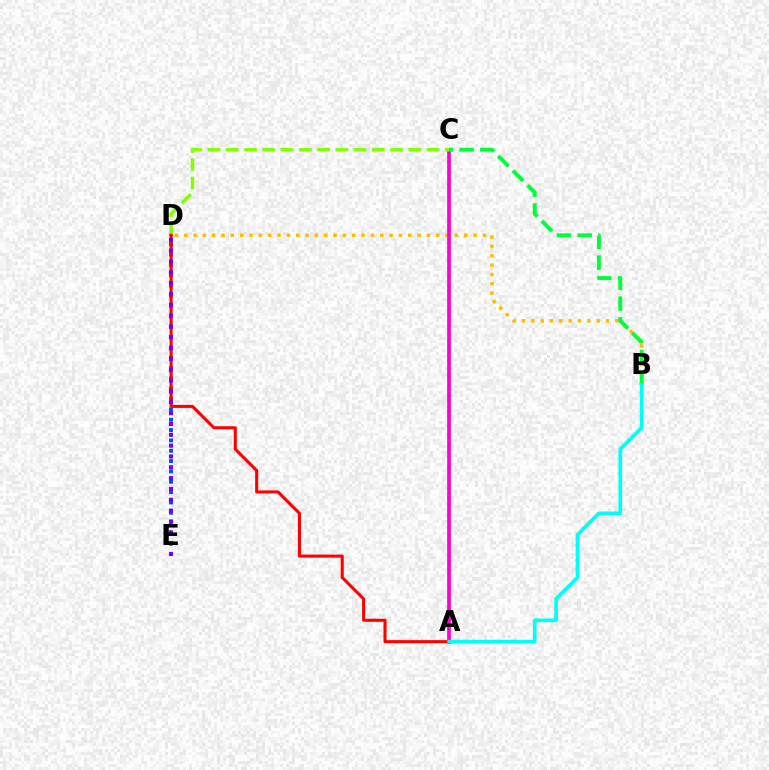{('B', 'D'): [{'color': '#ffbd00', 'line_style': 'dotted', 'thickness': 2.54}], ('A', 'C'): [{'color': '#ff00cf', 'line_style': 'solid', 'thickness': 2.66}], ('C', 'D'): [{'color': '#84ff00', 'line_style': 'dashed', 'thickness': 2.48}], ('D', 'E'): [{'color': '#004bff', 'line_style': 'dotted', 'thickness': 2.81}, {'color': '#7200ff', 'line_style': 'dotted', 'thickness': 2.94}], ('A', 'D'): [{'color': '#ff0000', 'line_style': 'solid', 'thickness': 2.2}], ('B', 'C'): [{'color': '#00ff39', 'line_style': 'dashed', 'thickness': 2.82}], ('A', 'B'): [{'color': '#00fff6', 'line_style': 'solid', 'thickness': 2.66}]}